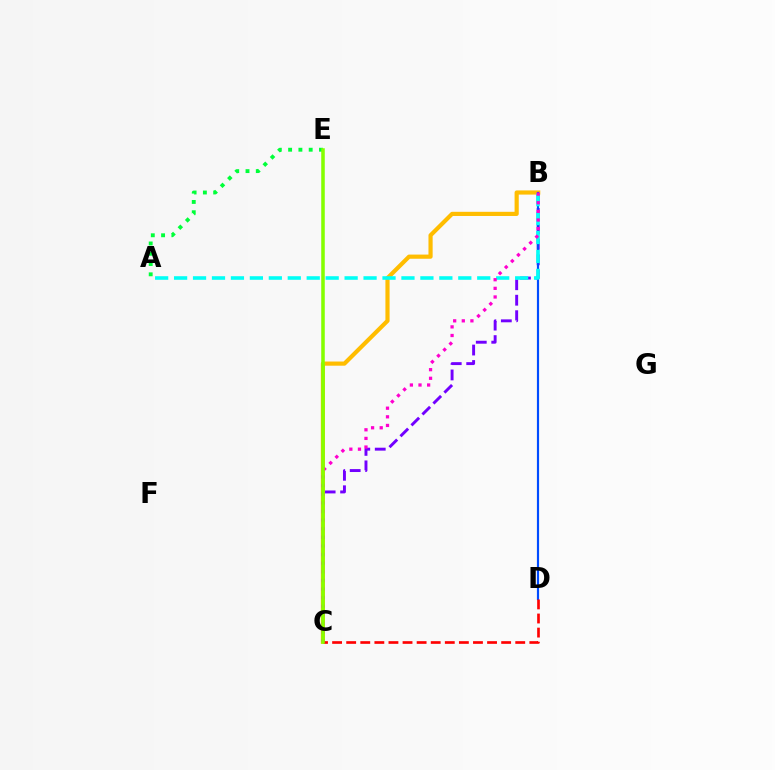{('B', 'C'): [{'color': '#7200ff', 'line_style': 'dashed', 'thickness': 2.1}, {'color': '#ffbd00', 'line_style': 'solid', 'thickness': 3.0}, {'color': '#ff00cf', 'line_style': 'dotted', 'thickness': 2.34}], ('B', 'D'): [{'color': '#004bff', 'line_style': 'solid', 'thickness': 1.57}], ('A', 'B'): [{'color': '#00fff6', 'line_style': 'dashed', 'thickness': 2.57}], ('A', 'E'): [{'color': '#00ff39', 'line_style': 'dotted', 'thickness': 2.79}], ('C', 'D'): [{'color': '#ff0000', 'line_style': 'dashed', 'thickness': 1.91}], ('C', 'E'): [{'color': '#84ff00', 'line_style': 'solid', 'thickness': 2.56}]}